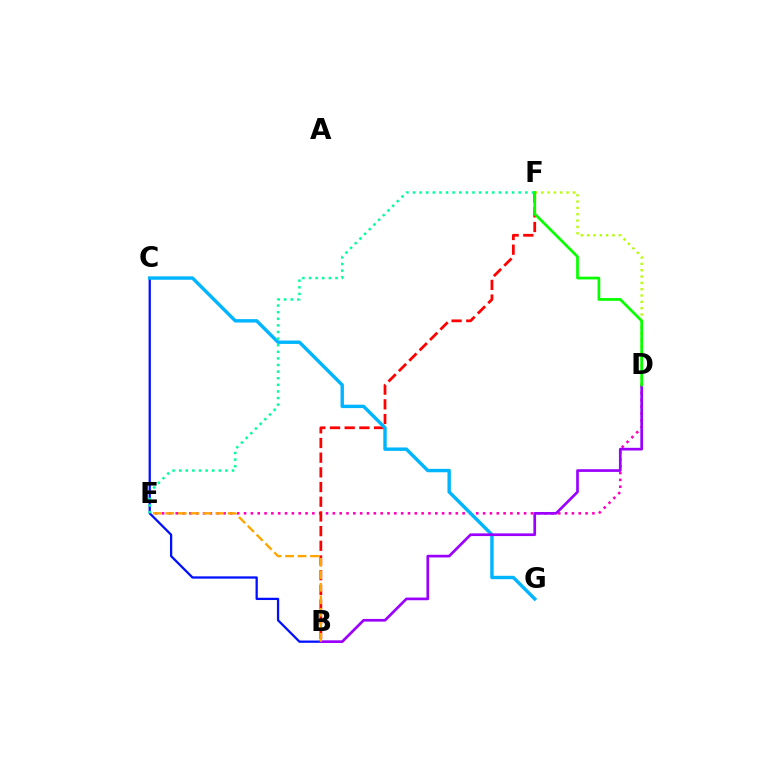{('D', 'E'): [{'color': '#ff00bd', 'line_style': 'dotted', 'thickness': 1.86}], ('B', 'C'): [{'color': '#0010ff', 'line_style': 'solid', 'thickness': 1.64}], ('B', 'F'): [{'color': '#ff0000', 'line_style': 'dashed', 'thickness': 2.0}], ('C', 'G'): [{'color': '#00b5ff', 'line_style': 'solid', 'thickness': 2.45}], ('B', 'D'): [{'color': '#9b00ff', 'line_style': 'solid', 'thickness': 1.94}], ('D', 'F'): [{'color': '#b3ff00', 'line_style': 'dotted', 'thickness': 1.72}, {'color': '#08ff00', 'line_style': 'solid', 'thickness': 1.98}], ('E', 'F'): [{'color': '#00ff9d', 'line_style': 'dotted', 'thickness': 1.79}], ('B', 'E'): [{'color': '#ffa500', 'line_style': 'dashed', 'thickness': 1.7}]}